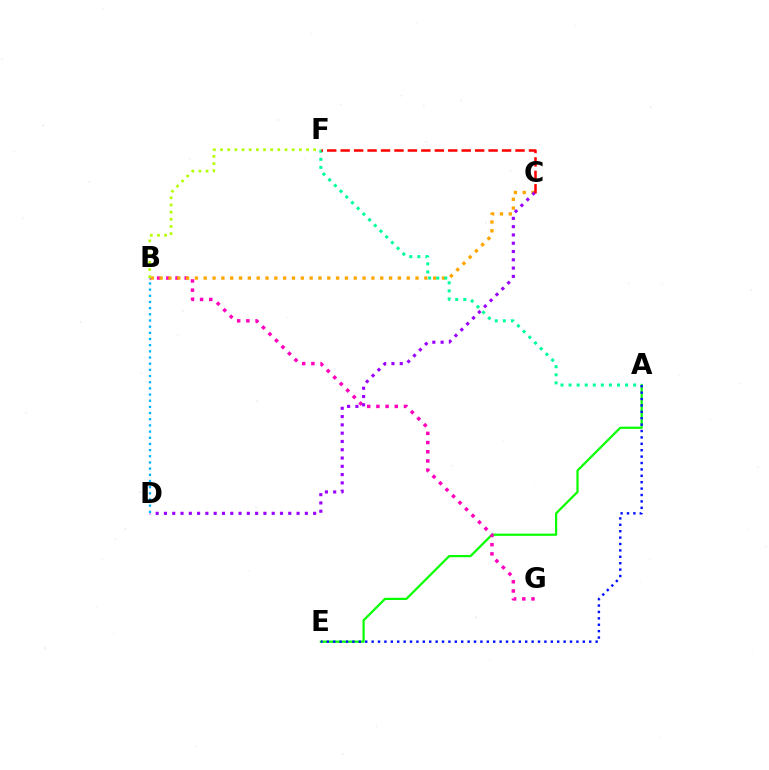{('A', 'E'): [{'color': '#08ff00', 'line_style': 'solid', 'thickness': 1.59}, {'color': '#0010ff', 'line_style': 'dotted', 'thickness': 1.74}], ('B', 'G'): [{'color': '#ff00bd', 'line_style': 'dotted', 'thickness': 2.5}], ('B', 'C'): [{'color': '#ffa500', 'line_style': 'dotted', 'thickness': 2.4}], ('A', 'F'): [{'color': '#00ff9d', 'line_style': 'dotted', 'thickness': 2.19}], ('C', 'D'): [{'color': '#9b00ff', 'line_style': 'dotted', 'thickness': 2.25}], ('B', 'D'): [{'color': '#00b5ff', 'line_style': 'dotted', 'thickness': 1.68}], ('B', 'F'): [{'color': '#b3ff00', 'line_style': 'dotted', 'thickness': 1.95}], ('C', 'F'): [{'color': '#ff0000', 'line_style': 'dashed', 'thickness': 1.83}]}